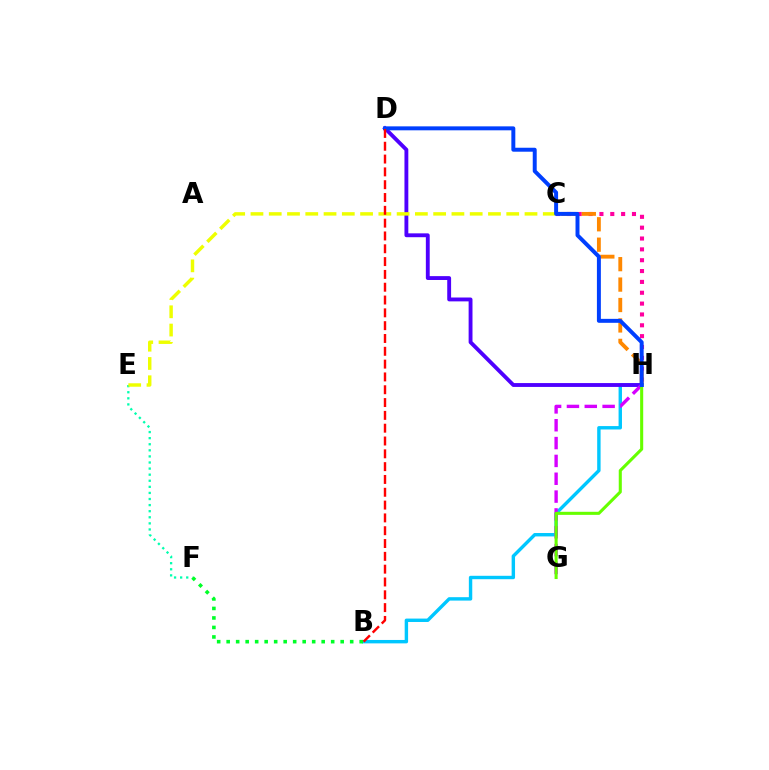{('C', 'H'): [{'color': '#ff00a0', 'line_style': 'dotted', 'thickness': 2.95}, {'color': '#ff8800', 'line_style': 'dashed', 'thickness': 2.78}], ('B', 'H'): [{'color': '#00c7ff', 'line_style': 'solid', 'thickness': 2.45}], ('D', 'H'): [{'color': '#4f00ff', 'line_style': 'solid', 'thickness': 2.78}, {'color': '#003fff', 'line_style': 'solid', 'thickness': 2.85}], ('G', 'H'): [{'color': '#d600ff', 'line_style': 'dashed', 'thickness': 2.42}, {'color': '#66ff00', 'line_style': 'solid', 'thickness': 2.21}], ('E', 'F'): [{'color': '#00ffaf', 'line_style': 'dotted', 'thickness': 1.65}], ('C', 'E'): [{'color': '#eeff00', 'line_style': 'dashed', 'thickness': 2.48}], ('B', 'F'): [{'color': '#00ff27', 'line_style': 'dotted', 'thickness': 2.58}], ('B', 'D'): [{'color': '#ff0000', 'line_style': 'dashed', 'thickness': 1.74}]}